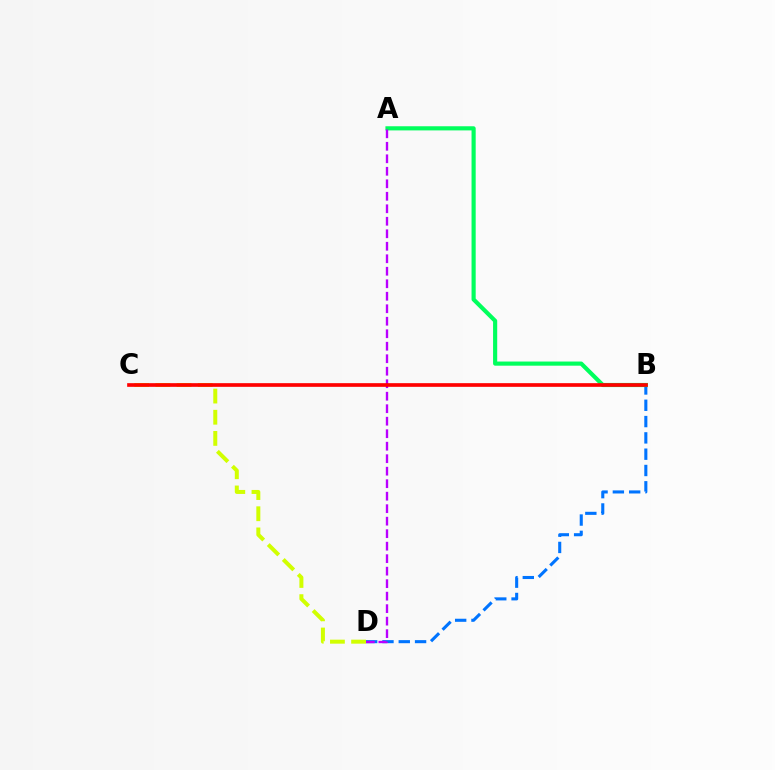{('B', 'D'): [{'color': '#0074ff', 'line_style': 'dashed', 'thickness': 2.22}], ('C', 'D'): [{'color': '#d1ff00', 'line_style': 'dashed', 'thickness': 2.88}], ('A', 'B'): [{'color': '#00ff5c', 'line_style': 'solid', 'thickness': 2.99}], ('A', 'D'): [{'color': '#b900ff', 'line_style': 'dashed', 'thickness': 1.7}], ('B', 'C'): [{'color': '#ff0000', 'line_style': 'solid', 'thickness': 2.64}]}